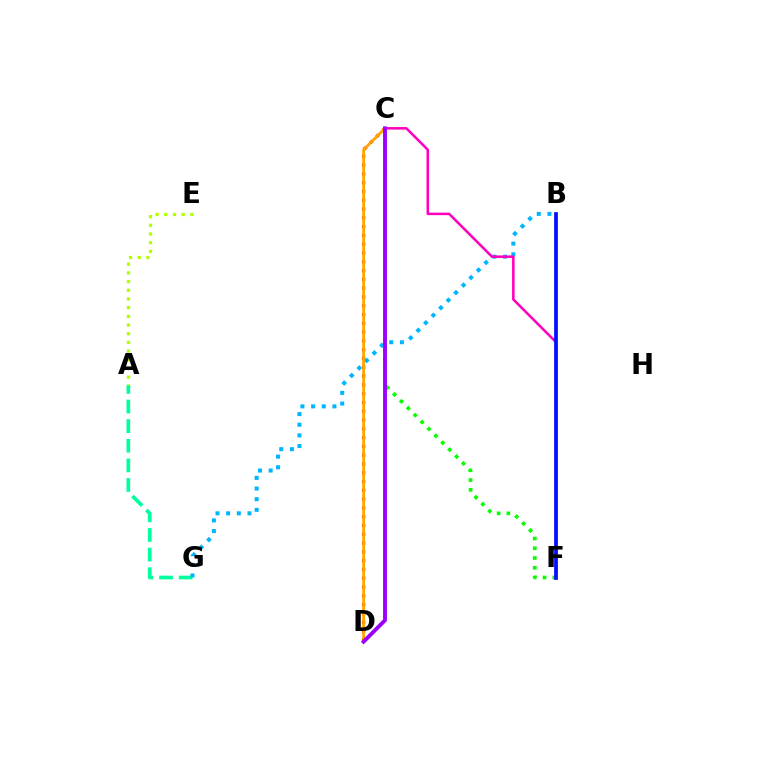{('A', 'G'): [{'color': '#00ff9d', 'line_style': 'dashed', 'thickness': 2.66}], ('A', 'E'): [{'color': '#b3ff00', 'line_style': 'dotted', 'thickness': 2.36}], ('C', 'D'): [{'color': '#ff0000', 'line_style': 'dotted', 'thickness': 2.39}, {'color': '#ffa500', 'line_style': 'solid', 'thickness': 2.02}, {'color': '#9b00ff', 'line_style': 'solid', 'thickness': 2.79}], ('B', 'G'): [{'color': '#00b5ff', 'line_style': 'dotted', 'thickness': 2.9}], ('C', 'F'): [{'color': '#08ff00', 'line_style': 'dotted', 'thickness': 2.65}, {'color': '#ff00bd', 'line_style': 'solid', 'thickness': 1.83}], ('B', 'F'): [{'color': '#0010ff', 'line_style': 'solid', 'thickness': 2.67}]}